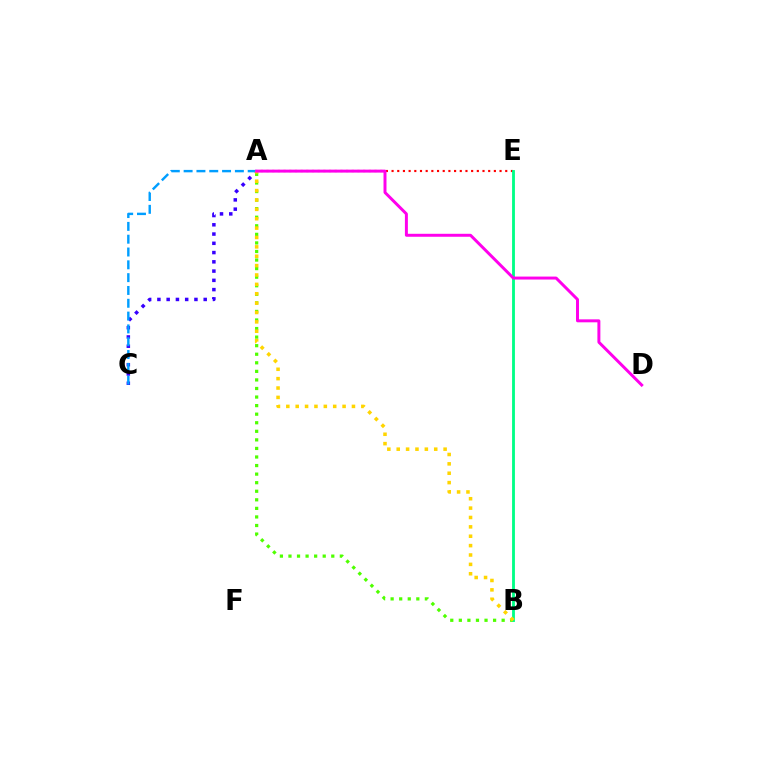{('A', 'C'): [{'color': '#3700ff', 'line_style': 'dotted', 'thickness': 2.52}, {'color': '#009eff', 'line_style': 'dashed', 'thickness': 1.74}], ('A', 'B'): [{'color': '#4fff00', 'line_style': 'dotted', 'thickness': 2.33}, {'color': '#ffd500', 'line_style': 'dotted', 'thickness': 2.55}], ('A', 'E'): [{'color': '#ff0000', 'line_style': 'dotted', 'thickness': 1.54}], ('B', 'E'): [{'color': '#00ff86', 'line_style': 'solid', 'thickness': 2.04}], ('A', 'D'): [{'color': '#ff00ed', 'line_style': 'solid', 'thickness': 2.14}]}